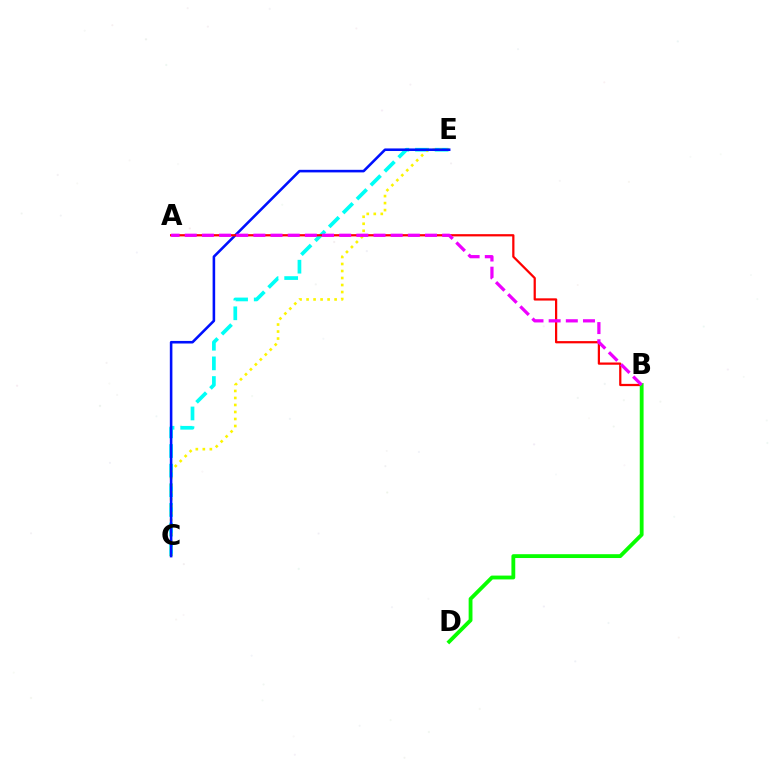{('C', 'E'): [{'color': '#00fff6', 'line_style': 'dashed', 'thickness': 2.67}, {'color': '#fcf500', 'line_style': 'dotted', 'thickness': 1.9}, {'color': '#0010ff', 'line_style': 'solid', 'thickness': 1.86}], ('A', 'B'): [{'color': '#ff0000', 'line_style': 'solid', 'thickness': 1.61}, {'color': '#ee00ff', 'line_style': 'dashed', 'thickness': 2.33}], ('B', 'D'): [{'color': '#08ff00', 'line_style': 'solid', 'thickness': 2.76}]}